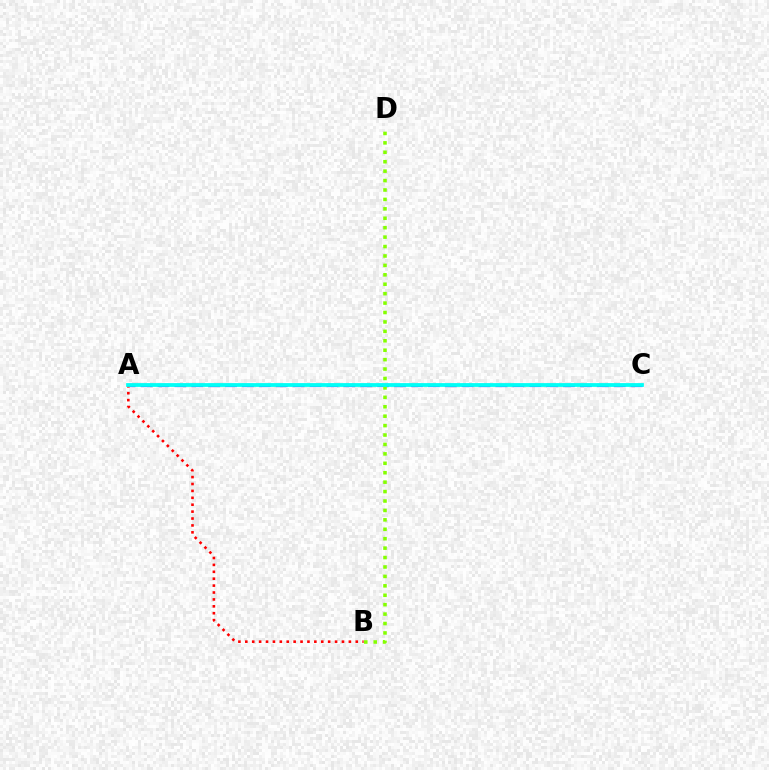{('A', 'C'): [{'color': '#7200ff', 'line_style': 'dashed', 'thickness': 2.3}, {'color': '#00fff6', 'line_style': 'solid', 'thickness': 2.71}], ('A', 'B'): [{'color': '#ff0000', 'line_style': 'dotted', 'thickness': 1.88}], ('B', 'D'): [{'color': '#84ff00', 'line_style': 'dotted', 'thickness': 2.56}]}